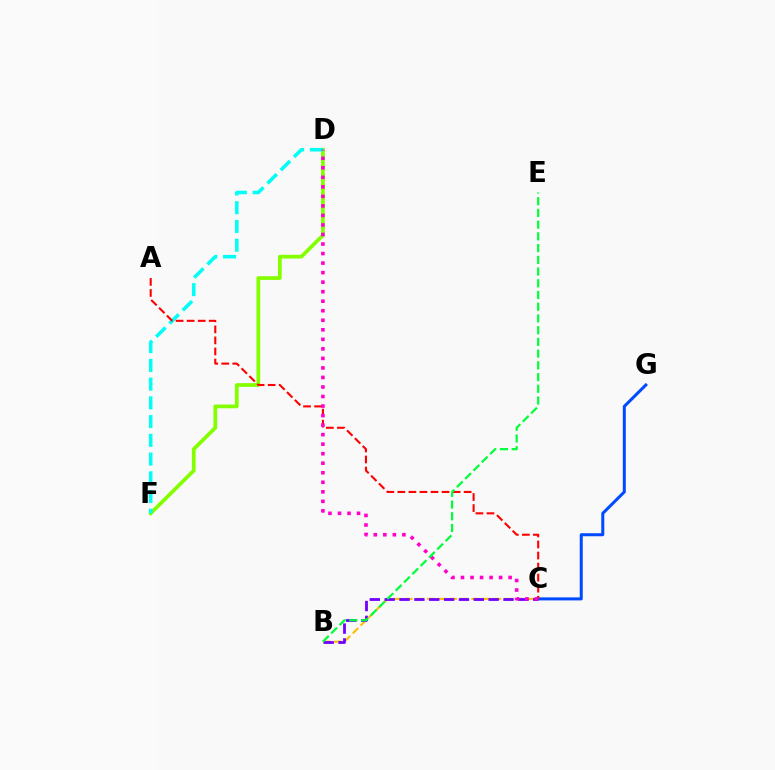{('C', 'G'): [{'color': '#004bff', 'line_style': 'solid', 'thickness': 2.18}], ('B', 'C'): [{'color': '#ffbd00', 'line_style': 'dashed', 'thickness': 1.5}, {'color': '#7200ff', 'line_style': 'dashed', 'thickness': 2.02}], ('D', 'F'): [{'color': '#84ff00', 'line_style': 'solid', 'thickness': 2.69}, {'color': '#00fff6', 'line_style': 'dashed', 'thickness': 2.55}], ('A', 'C'): [{'color': '#ff0000', 'line_style': 'dashed', 'thickness': 1.5}], ('C', 'D'): [{'color': '#ff00cf', 'line_style': 'dotted', 'thickness': 2.59}], ('B', 'E'): [{'color': '#00ff39', 'line_style': 'dashed', 'thickness': 1.59}]}